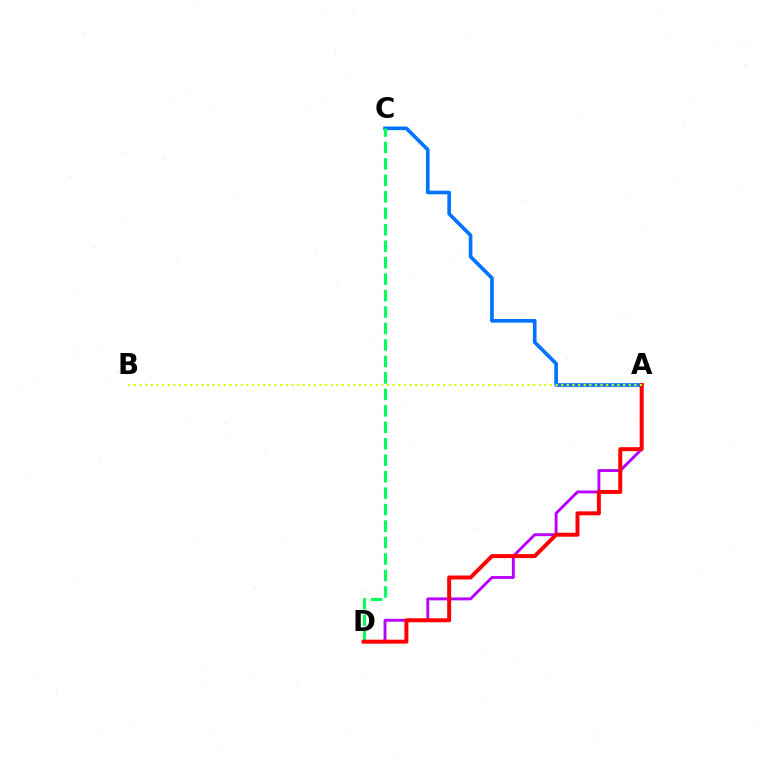{('A', 'D'): [{'color': '#b900ff', 'line_style': 'solid', 'thickness': 2.09}, {'color': '#ff0000', 'line_style': 'solid', 'thickness': 2.86}], ('A', 'C'): [{'color': '#0074ff', 'line_style': 'solid', 'thickness': 2.63}], ('C', 'D'): [{'color': '#00ff5c', 'line_style': 'dashed', 'thickness': 2.24}], ('A', 'B'): [{'color': '#d1ff00', 'line_style': 'dotted', 'thickness': 1.53}]}